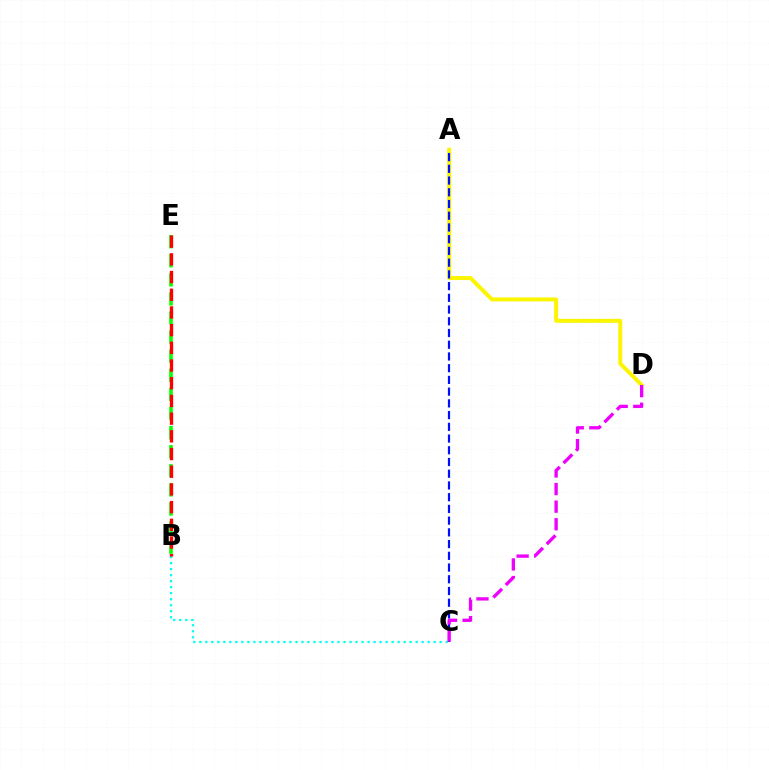{('B', 'C'): [{'color': '#00fff6', 'line_style': 'dotted', 'thickness': 1.63}], ('B', 'E'): [{'color': '#08ff00', 'line_style': 'dashed', 'thickness': 2.59}, {'color': '#ff0000', 'line_style': 'dashed', 'thickness': 2.4}], ('A', 'D'): [{'color': '#fcf500', 'line_style': 'solid', 'thickness': 2.85}], ('A', 'C'): [{'color': '#0010ff', 'line_style': 'dashed', 'thickness': 1.59}], ('C', 'D'): [{'color': '#ee00ff', 'line_style': 'dashed', 'thickness': 2.39}]}